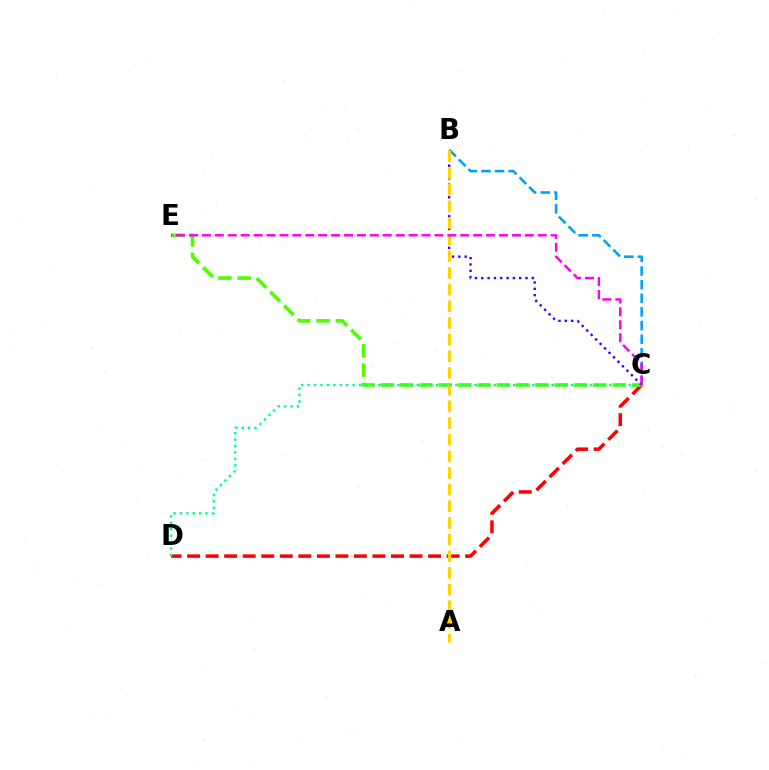{('C', 'D'): [{'color': '#ff0000', 'line_style': 'dashed', 'thickness': 2.52}, {'color': '#00ff86', 'line_style': 'dotted', 'thickness': 1.74}], ('B', 'C'): [{'color': '#009eff', 'line_style': 'dashed', 'thickness': 1.85}, {'color': '#3700ff', 'line_style': 'dotted', 'thickness': 1.72}], ('C', 'E'): [{'color': '#4fff00', 'line_style': 'dashed', 'thickness': 2.62}, {'color': '#ff00ed', 'line_style': 'dashed', 'thickness': 1.75}], ('A', 'B'): [{'color': '#ffd500', 'line_style': 'dashed', 'thickness': 2.26}]}